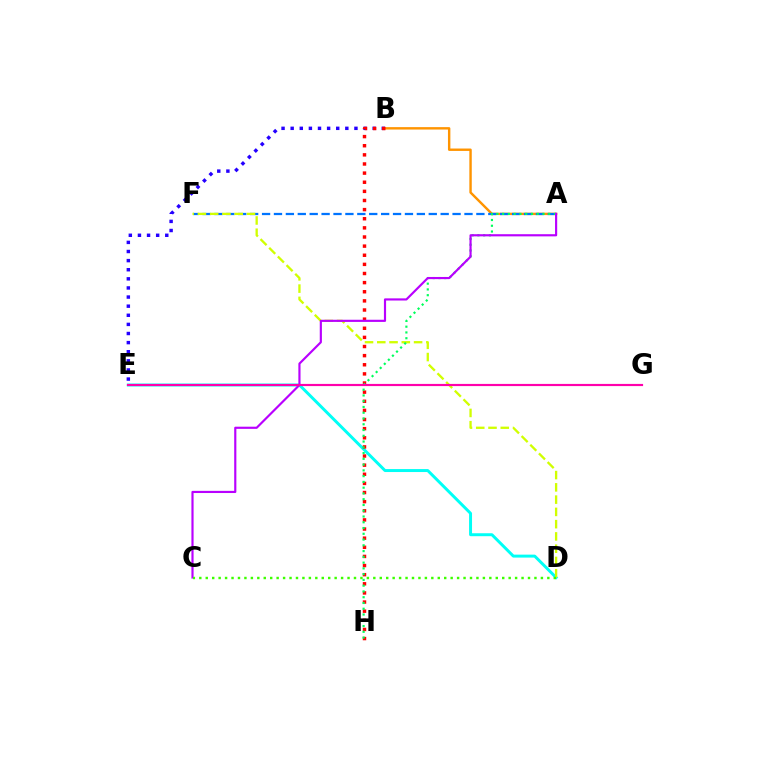{('A', 'B'): [{'color': '#ff9400', 'line_style': 'solid', 'thickness': 1.73}], ('B', 'E'): [{'color': '#2500ff', 'line_style': 'dotted', 'thickness': 2.48}], ('D', 'E'): [{'color': '#00fff6', 'line_style': 'solid', 'thickness': 2.13}], ('B', 'H'): [{'color': '#ff0000', 'line_style': 'dotted', 'thickness': 2.48}], ('A', 'F'): [{'color': '#0074ff', 'line_style': 'dashed', 'thickness': 1.62}], ('D', 'F'): [{'color': '#d1ff00', 'line_style': 'dashed', 'thickness': 1.67}], ('A', 'H'): [{'color': '#00ff5c', 'line_style': 'dotted', 'thickness': 1.57}], ('A', 'C'): [{'color': '#b900ff', 'line_style': 'solid', 'thickness': 1.56}], ('C', 'D'): [{'color': '#3dff00', 'line_style': 'dotted', 'thickness': 1.75}], ('E', 'G'): [{'color': '#ff00ac', 'line_style': 'solid', 'thickness': 1.57}]}